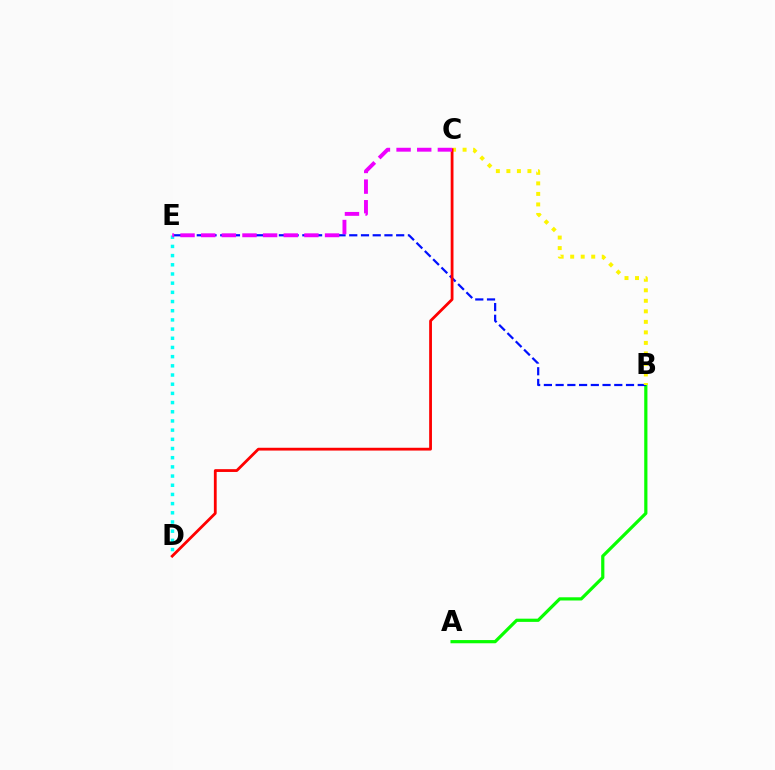{('A', 'B'): [{'color': '#08ff00', 'line_style': 'solid', 'thickness': 2.31}], ('B', 'E'): [{'color': '#0010ff', 'line_style': 'dashed', 'thickness': 1.59}], ('B', 'C'): [{'color': '#fcf500', 'line_style': 'dotted', 'thickness': 2.86}], ('D', 'E'): [{'color': '#00fff6', 'line_style': 'dotted', 'thickness': 2.5}], ('C', 'D'): [{'color': '#ff0000', 'line_style': 'solid', 'thickness': 2.01}], ('C', 'E'): [{'color': '#ee00ff', 'line_style': 'dashed', 'thickness': 2.8}]}